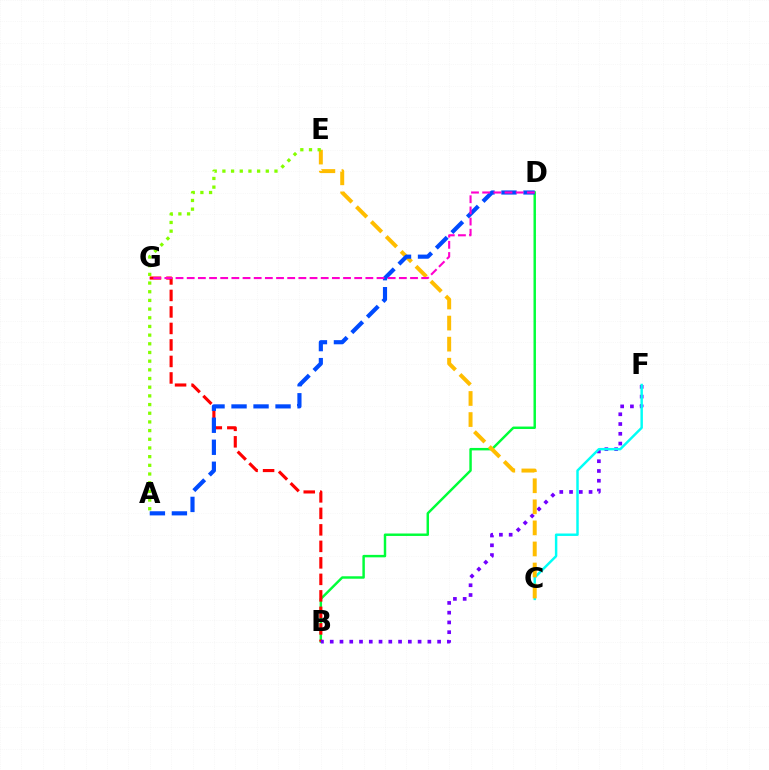{('B', 'D'): [{'color': '#00ff39', 'line_style': 'solid', 'thickness': 1.77}], ('B', 'G'): [{'color': '#ff0000', 'line_style': 'dashed', 'thickness': 2.24}], ('B', 'F'): [{'color': '#7200ff', 'line_style': 'dotted', 'thickness': 2.65}], ('C', 'F'): [{'color': '#00fff6', 'line_style': 'solid', 'thickness': 1.77}], ('C', 'E'): [{'color': '#ffbd00', 'line_style': 'dashed', 'thickness': 2.86}], ('A', 'D'): [{'color': '#004bff', 'line_style': 'dashed', 'thickness': 2.99}], ('D', 'G'): [{'color': '#ff00cf', 'line_style': 'dashed', 'thickness': 1.52}], ('A', 'E'): [{'color': '#84ff00', 'line_style': 'dotted', 'thickness': 2.36}]}